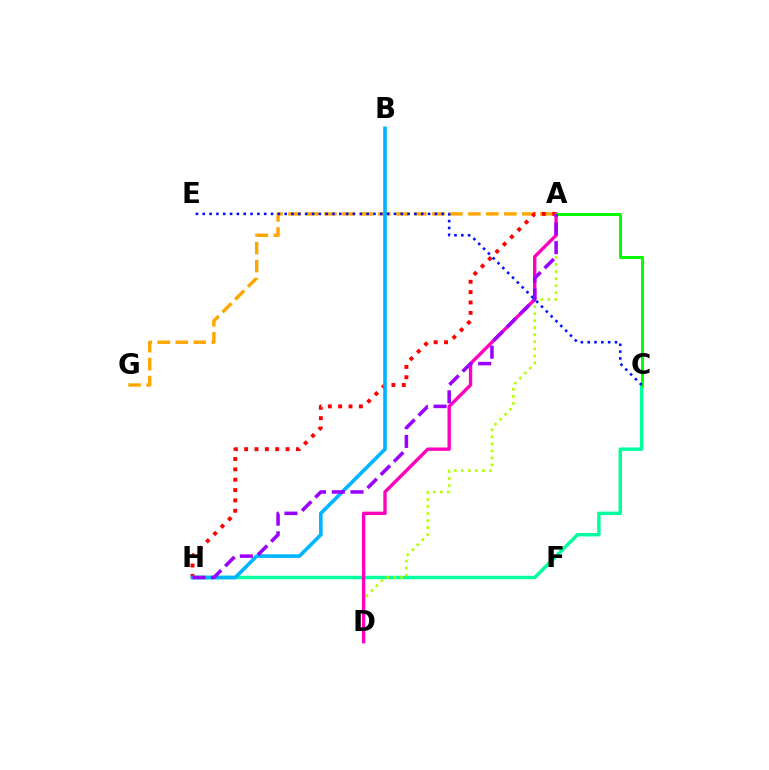{('C', 'H'): [{'color': '#00ff9d', 'line_style': 'solid', 'thickness': 2.48}], ('A', 'D'): [{'color': '#b3ff00', 'line_style': 'dotted', 'thickness': 1.91}, {'color': '#ff00bd', 'line_style': 'solid', 'thickness': 2.42}], ('A', 'G'): [{'color': '#ffa500', 'line_style': 'dashed', 'thickness': 2.44}], ('A', 'H'): [{'color': '#ff0000', 'line_style': 'dotted', 'thickness': 2.81}, {'color': '#9b00ff', 'line_style': 'dashed', 'thickness': 2.54}], ('B', 'H'): [{'color': '#00b5ff', 'line_style': 'solid', 'thickness': 2.61}], ('A', 'C'): [{'color': '#08ff00', 'line_style': 'solid', 'thickness': 2.18}], ('C', 'E'): [{'color': '#0010ff', 'line_style': 'dotted', 'thickness': 1.86}]}